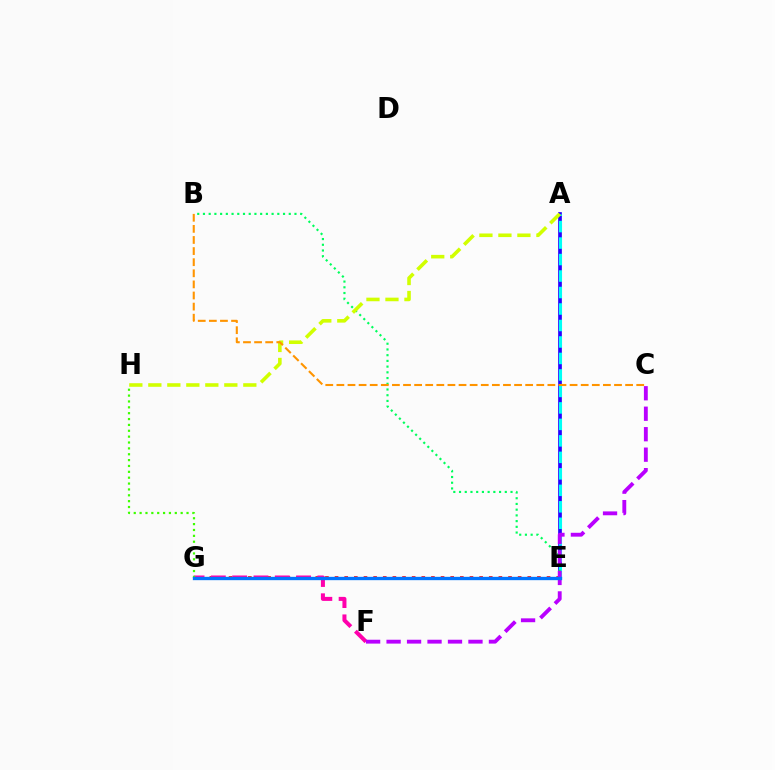{('E', 'G'): [{'color': '#ff0000', 'line_style': 'dotted', 'thickness': 2.62}, {'color': '#0074ff', 'line_style': 'solid', 'thickness': 2.4}], ('A', 'E'): [{'color': '#2500ff', 'line_style': 'solid', 'thickness': 2.66}, {'color': '#00fff6', 'line_style': 'dashed', 'thickness': 2.24}], ('F', 'G'): [{'color': '#ff00ac', 'line_style': 'dashed', 'thickness': 2.89}], ('G', 'H'): [{'color': '#3dff00', 'line_style': 'dotted', 'thickness': 1.59}], ('B', 'E'): [{'color': '#00ff5c', 'line_style': 'dotted', 'thickness': 1.55}], ('C', 'F'): [{'color': '#b900ff', 'line_style': 'dashed', 'thickness': 2.78}], ('A', 'H'): [{'color': '#d1ff00', 'line_style': 'dashed', 'thickness': 2.58}], ('B', 'C'): [{'color': '#ff9400', 'line_style': 'dashed', 'thickness': 1.51}]}